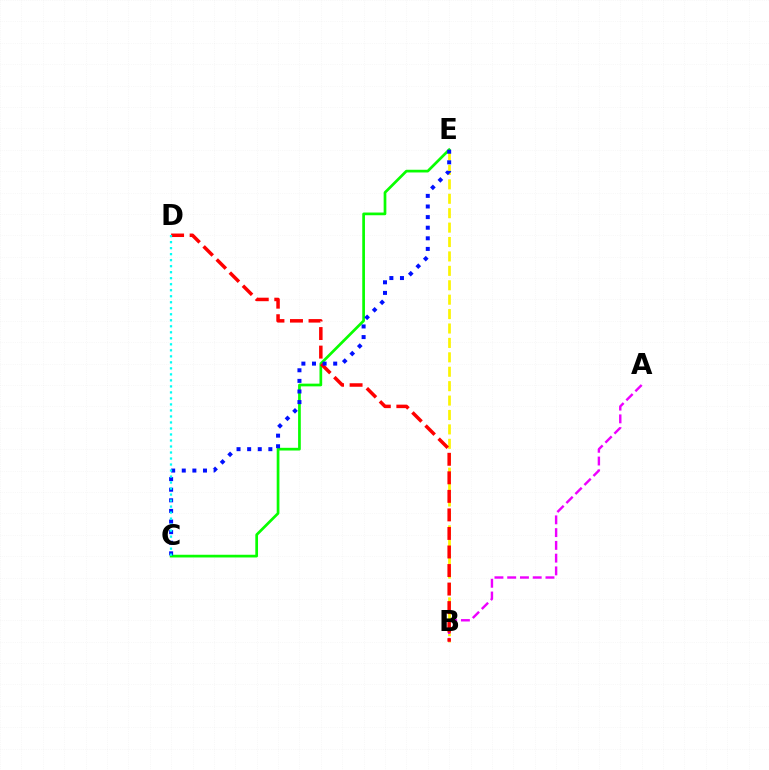{('B', 'E'): [{'color': '#fcf500', 'line_style': 'dashed', 'thickness': 1.96}], ('C', 'E'): [{'color': '#08ff00', 'line_style': 'solid', 'thickness': 1.95}, {'color': '#0010ff', 'line_style': 'dotted', 'thickness': 2.88}], ('A', 'B'): [{'color': '#ee00ff', 'line_style': 'dashed', 'thickness': 1.73}], ('B', 'D'): [{'color': '#ff0000', 'line_style': 'dashed', 'thickness': 2.52}], ('C', 'D'): [{'color': '#00fff6', 'line_style': 'dotted', 'thickness': 1.63}]}